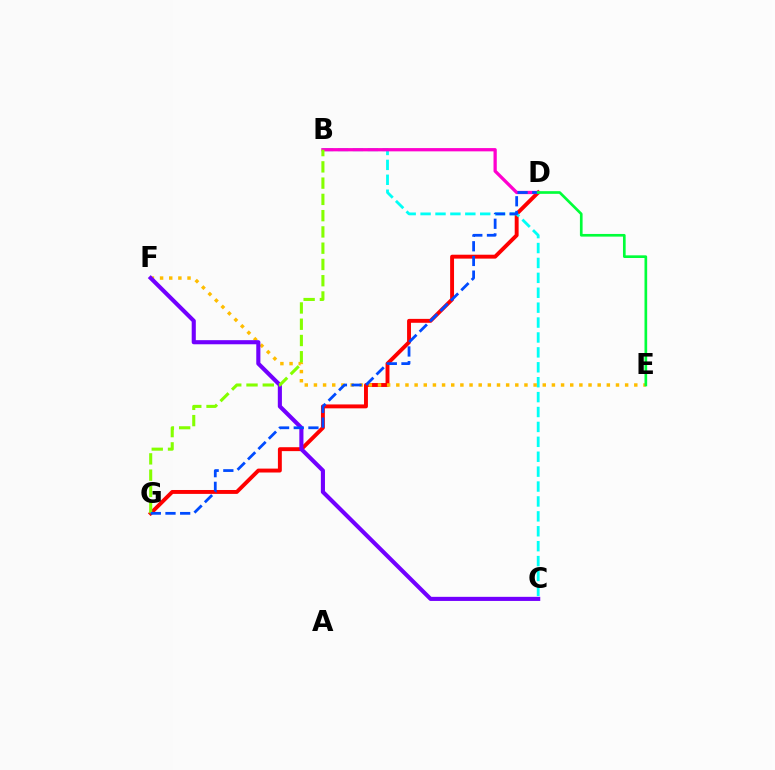{('D', 'G'): [{'color': '#ff0000', 'line_style': 'solid', 'thickness': 2.81}, {'color': '#004bff', 'line_style': 'dashed', 'thickness': 1.99}], ('B', 'C'): [{'color': '#00fff6', 'line_style': 'dashed', 'thickness': 2.03}], ('B', 'D'): [{'color': '#ff00cf', 'line_style': 'solid', 'thickness': 2.35}], ('E', 'F'): [{'color': '#ffbd00', 'line_style': 'dotted', 'thickness': 2.49}], ('C', 'F'): [{'color': '#7200ff', 'line_style': 'solid', 'thickness': 2.96}], ('B', 'G'): [{'color': '#84ff00', 'line_style': 'dashed', 'thickness': 2.21}], ('D', 'E'): [{'color': '#00ff39', 'line_style': 'solid', 'thickness': 1.92}]}